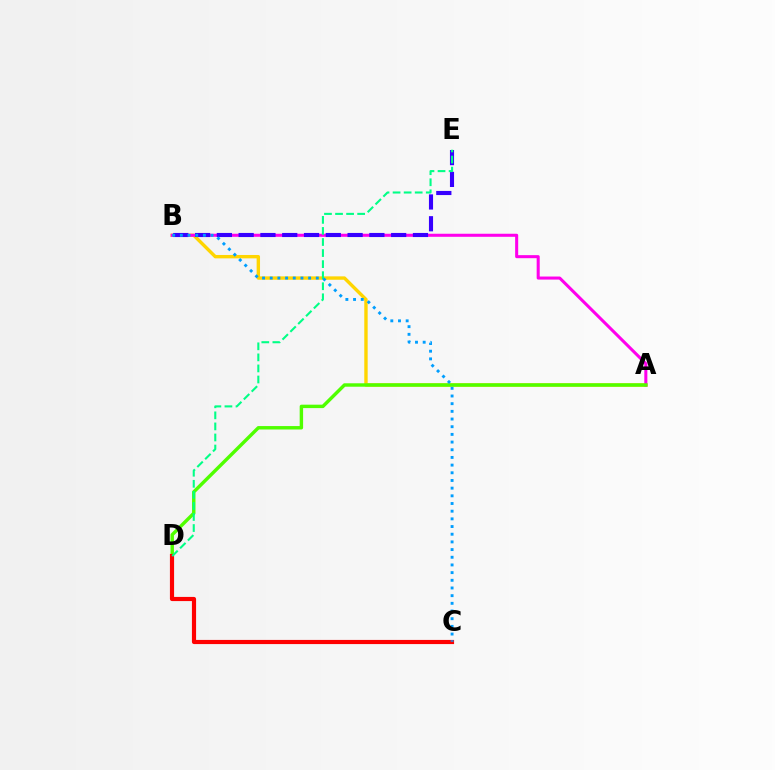{('A', 'B'): [{'color': '#ffd500', 'line_style': 'solid', 'thickness': 2.44}, {'color': '#ff00ed', 'line_style': 'solid', 'thickness': 2.2}], ('A', 'D'): [{'color': '#4fff00', 'line_style': 'solid', 'thickness': 2.47}], ('C', 'D'): [{'color': '#ff0000', 'line_style': 'solid', 'thickness': 2.99}], ('B', 'E'): [{'color': '#3700ff', 'line_style': 'dashed', 'thickness': 2.96}], ('D', 'E'): [{'color': '#00ff86', 'line_style': 'dashed', 'thickness': 1.5}], ('B', 'C'): [{'color': '#009eff', 'line_style': 'dotted', 'thickness': 2.09}]}